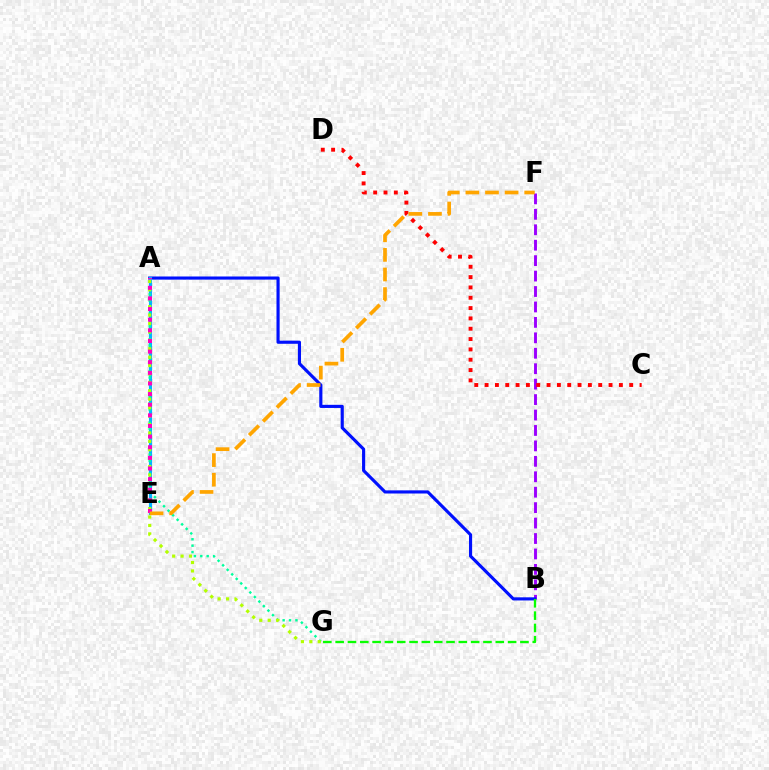{('B', 'F'): [{'color': '#9b00ff', 'line_style': 'dashed', 'thickness': 2.1}], ('A', 'B'): [{'color': '#0010ff', 'line_style': 'solid', 'thickness': 2.26}], ('B', 'G'): [{'color': '#08ff00', 'line_style': 'dashed', 'thickness': 1.67}], ('A', 'E'): [{'color': '#00b5ff', 'line_style': 'solid', 'thickness': 2.25}, {'color': '#ff00bd', 'line_style': 'dotted', 'thickness': 2.89}], ('A', 'G'): [{'color': '#00ff9d', 'line_style': 'dotted', 'thickness': 1.74}, {'color': '#b3ff00', 'line_style': 'dotted', 'thickness': 2.29}], ('C', 'D'): [{'color': '#ff0000', 'line_style': 'dotted', 'thickness': 2.81}], ('E', 'F'): [{'color': '#ffa500', 'line_style': 'dashed', 'thickness': 2.66}]}